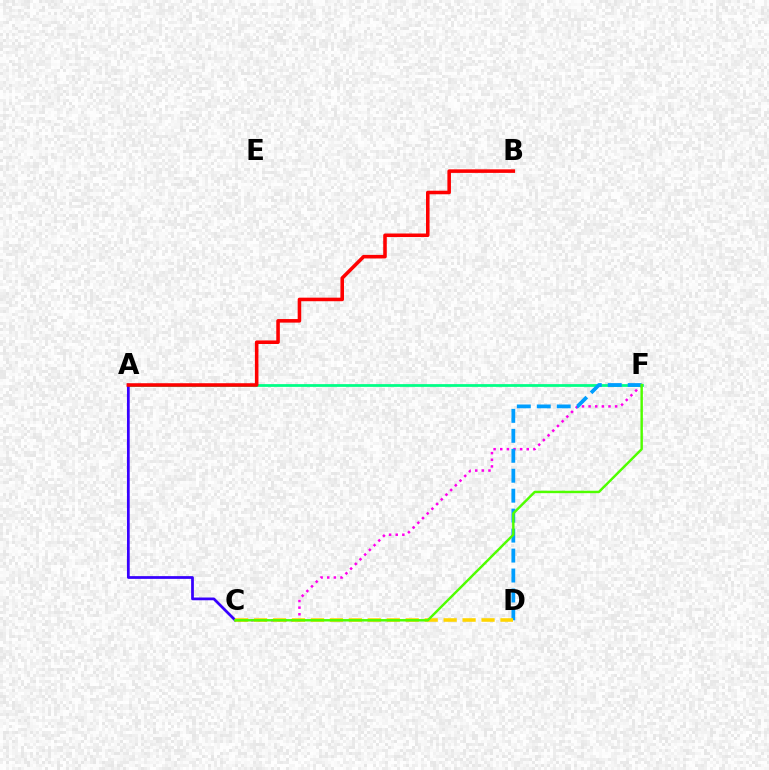{('A', 'F'): [{'color': '#00ff86', 'line_style': 'solid', 'thickness': 1.98}], ('A', 'C'): [{'color': '#3700ff', 'line_style': 'solid', 'thickness': 1.97}], ('C', 'F'): [{'color': '#ff00ed', 'line_style': 'dotted', 'thickness': 1.8}, {'color': '#4fff00', 'line_style': 'solid', 'thickness': 1.76}], ('D', 'F'): [{'color': '#009eff', 'line_style': 'dashed', 'thickness': 2.71}], ('A', 'B'): [{'color': '#ff0000', 'line_style': 'solid', 'thickness': 2.56}], ('C', 'D'): [{'color': '#ffd500', 'line_style': 'dashed', 'thickness': 2.58}]}